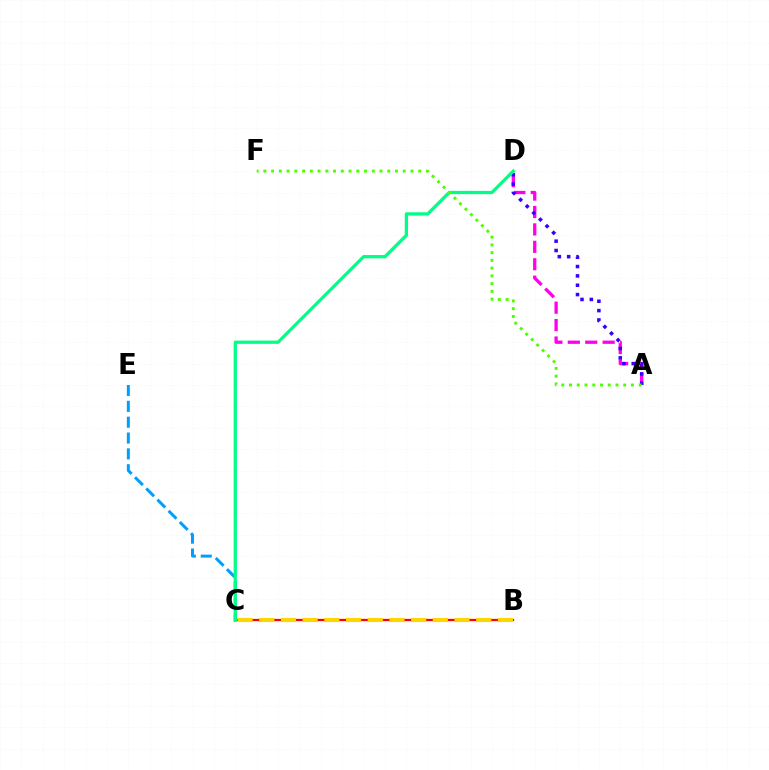{('C', 'E'): [{'color': '#009eff', 'line_style': 'dashed', 'thickness': 2.15}], ('B', 'C'): [{'color': '#ff0000', 'line_style': 'solid', 'thickness': 1.62}, {'color': '#ffd500', 'line_style': 'dashed', 'thickness': 2.95}], ('A', 'D'): [{'color': '#ff00ed', 'line_style': 'dashed', 'thickness': 2.37}, {'color': '#3700ff', 'line_style': 'dotted', 'thickness': 2.54}], ('C', 'D'): [{'color': '#00ff86', 'line_style': 'solid', 'thickness': 2.35}], ('A', 'F'): [{'color': '#4fff00', 'line_style': 'dotted', 'thickness': 2.1}]}